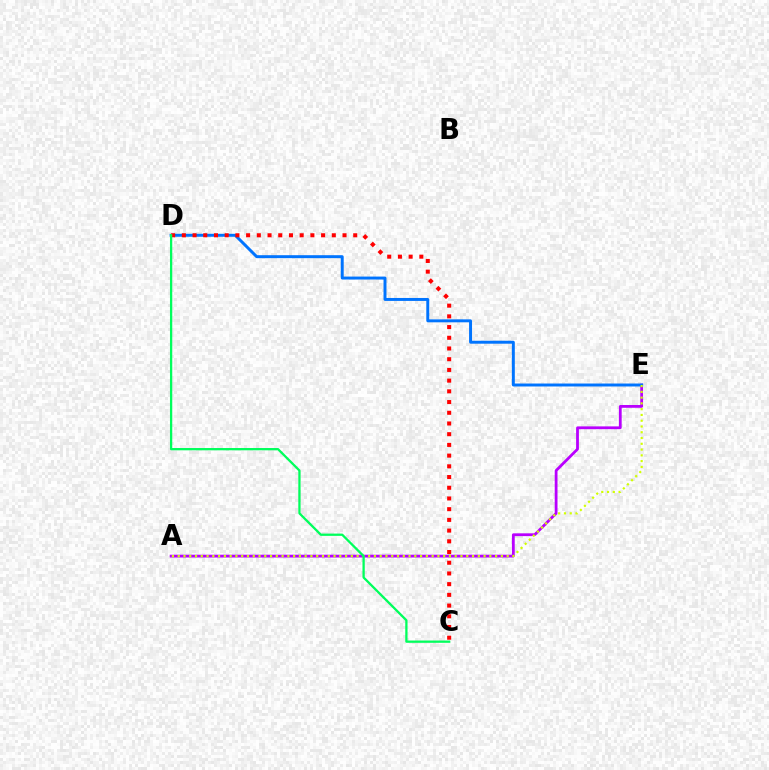{('A', 'E'): [{'color': '#b900ff', 'line_style': 'solid', 'thickness': 2.01}, {'color': '#d1ff00', 'line_style': 'dotted', 'thickness': 1.57}], ('D', 'E'): [{'color': '#0074ff', 'line_style': 'solid', 'thickness': 2.13}], ('C', 'D'): [{'color': '#ff0000', 'line_style': 'dotted', 'thickness': 2.91}, {'color': '#00ff5c', 'line_style': 'solid', 'thickness': 1.64}]}